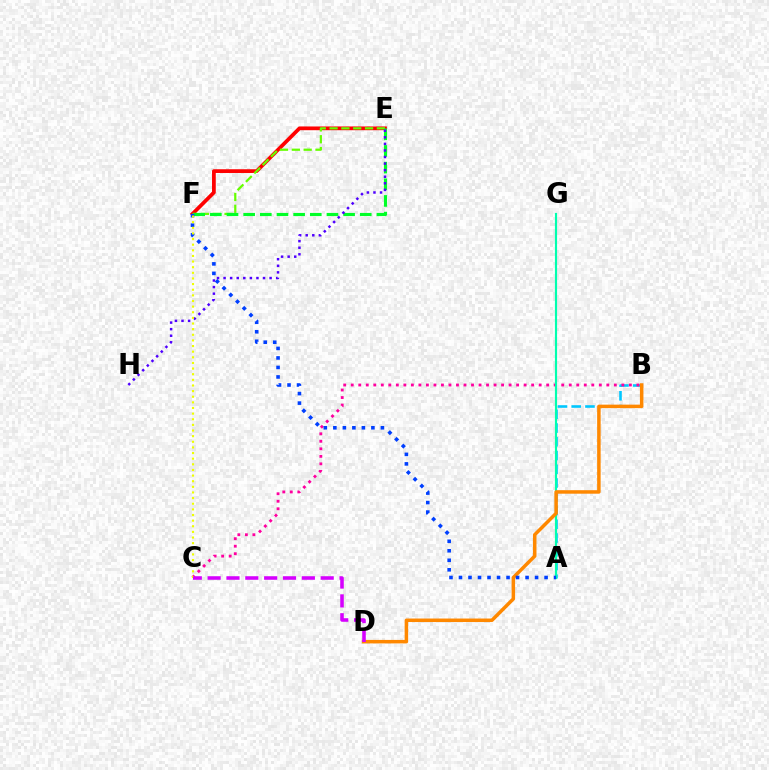{('A', 'B'): [{'color': '#00c7ff', 'line_style': 'dashed', 'thickness': 1.87}], ('E', 'F'): [{'color': '#ff0000', 'line_style': 'solid', 'thickness': 2.7}, {'color': '#66ff00', 'line_style': 'dashed', 'thickness': 1.61}, {'color': '#00ff27', 'line_style': 'dashed', 'thickness': 2.26}], ('B', 'C'): [{'color': '#ff00a0', 'line_style': 'dotted', 'thickness': 2.04}], ('A', 'G'): [{'color': '#00ffaf', 'line_style': 'solid', 'thickness': 1.55}], ('B', 'D'): [{'color': '#ff8800', 'line_style': 'solid', 'thickness': 2.52}], ('E', 'H'): [{'color': '#4f00ff', 'line_style': 'dotted', 'thickness': 1.79}], ('A', 'F'): [{'color': '#003fff', 'line_style': 'dotted', 'thickness': 2.58}], ('C', 'F'): [{'color': '#eeff00', 'line_style': 'dotted', 'thickness': 1.53}], ('C', 'D'): [{'color': '#d600ff', 'line_style': 'dashed', 'thickness': 2.56}]}